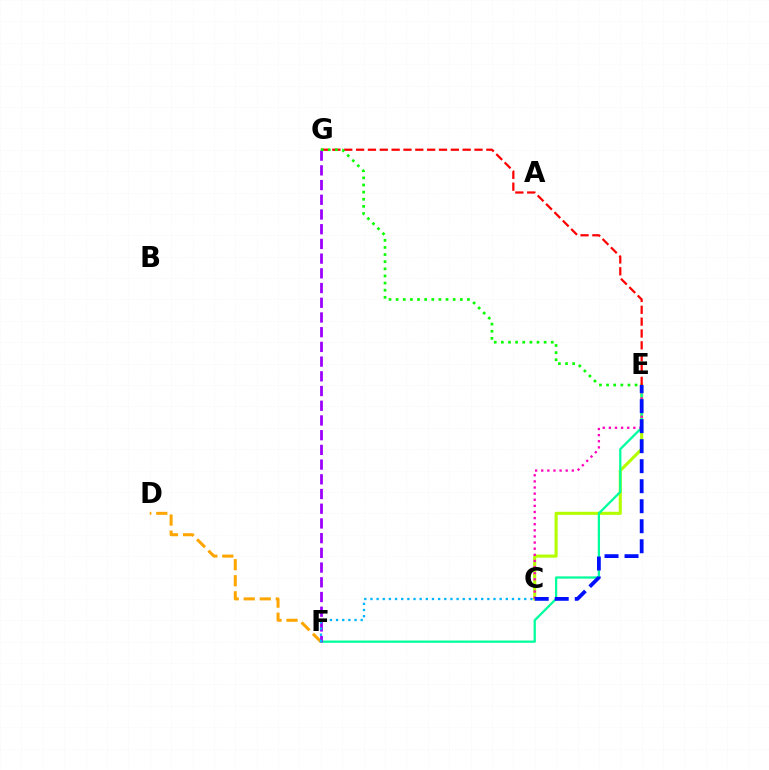{('C', 'E'): [{'color': '#b3ff00', 'line_style': 'solid', 'thickness': 2.23}, {'color': '#ff00bd', 'line_style': 'dotted', 'thickness': 1.66}, {'color': '#0010ff', 'line_style': 'dashed', 'thickness': 2.72}], ('E', 'F'): [{'color': '#00ff9d', 'line_style': 'solid', 'thickness': 1.63}], ('E', 'G'): [{'color': '#ff0000', 'line_style': 'dashed', 'thickness': 1.61}, {'color': '#08ff00', 'line_style': 'dotted', 'thickness': 1.94}], ('D', 'F'): [{'color': '#ffa500', 'line_style': 'dashed', 'thickness': 2.18}], ('F', 'G'): [{'color': '#9b00ff', 'line_style': 'dashed', 'thickness': 2.0}], ('C', 'F'): [{'color': '#00b5ff', 'line_style': 'dotted', 'thickness': 1.67}]}